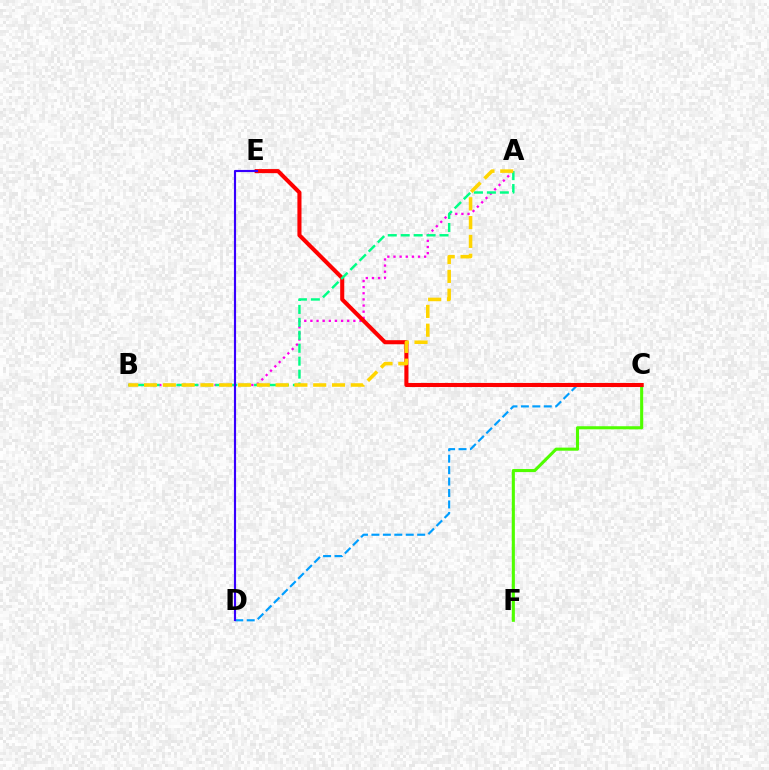{('C', 'F'): [{'color': '#4fff00', 'line_style': 'solid', 'thickness': 2.22}], ('A', 'B'): [{'color': '#ff00ed', 'line_style': 'dotted', 'thickness': 1.67}, {'color': '#00ff86', 'line_style': 'dashed', 'thickness': 1.76}, {'color': '#ffd500', 'line_style': 'dashed', 'thickness': 2.55}], ('C', 'D'): [{'color': '#009eff', 'line_style': 'dashed', 'thickness': 1.55}], ('C', 'E'): [{'color': '#ff0000', 'line_style': 'solid', 'thickness': 2.93}], ('D', 'E'): [{'color': '#3700ff', 'line_style': 'solid', 'thickness': 1.55}]}